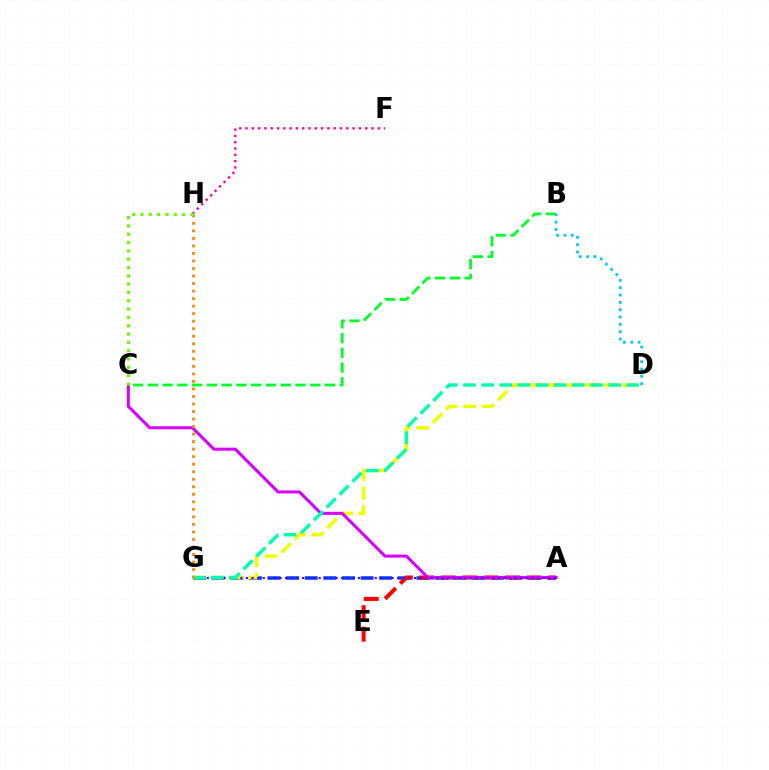{('A', 'G'): [{'color': '#003fff', 'line_style': 'dashed', 'thickness': 2.53}, {'color': '#4f00ff', 'line_style': 'dotted', 'thickness': 1.52}], ('B', 'C'): [{'color': '#00ff27', 'line_style': 'dashed', 'thickness': 2.01}], ('A', 'E'): [{'color': '#ff0000', 'line_style': 'dashed', 'thickness': 2.92}], ('D', 'G'): [{'color': '#eeff00', 'line_style': 'dashed', 'thickness': 2.53}, {'color': '#00ffaf', 'line_style': 'dashed', 'thickness': 2.47}], ('A', 'C'): [{'color': '#d600ff', 'line_style': 'solid', 'thickness': 2.19}], ('B', 'D'): [{'color': '#00c7ff', 'line_style': 'dotted', 'thickness': 1.99}], ('F', 'H'): [{'color': '#ff00a0', 'line_style': 'dotted', 'thickness': 1.71}], ('G', 'H'): [{'color': '#ff8800', 'line_style': 'dotted', 'thickness': 2.04}], ('C', 'H'): [{'color': '#66ff00', 'line_style': 'dotted', 'thickness': 2.26}]}